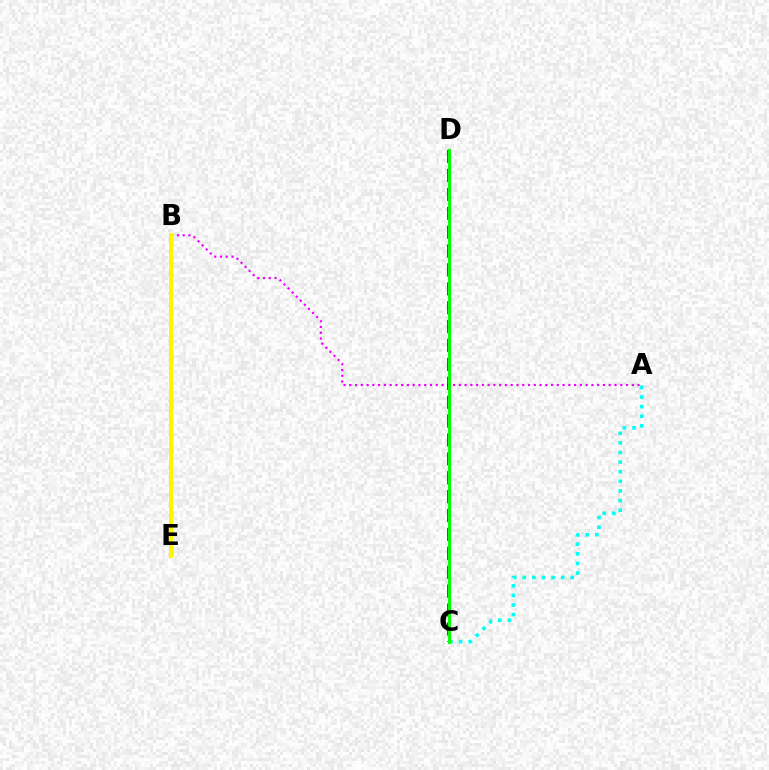{('B', 'E'): [{'color': '#ff0000', 'line_style': 'dashed', 'thickness': 2.21}, {'color': '#fcf500', 'line_style': 'solid', 'thickness': 2.89}], ('A', 'B'): [{'color': '#ee00ff', 'line_style': 'dotted', 'thickness': 1.57}], ('C', 'D'): [{'color': '#0010ff', 'line_style': 'dashed', 'thickness': 2.57}, {'color': '#08ff00', 'line_style': 'solid', 'thickness': 2.13}], ('A', 'C'): [{'color': '#00fff6', 'line_style': 'dotted', 'thickness': 2.61}]}